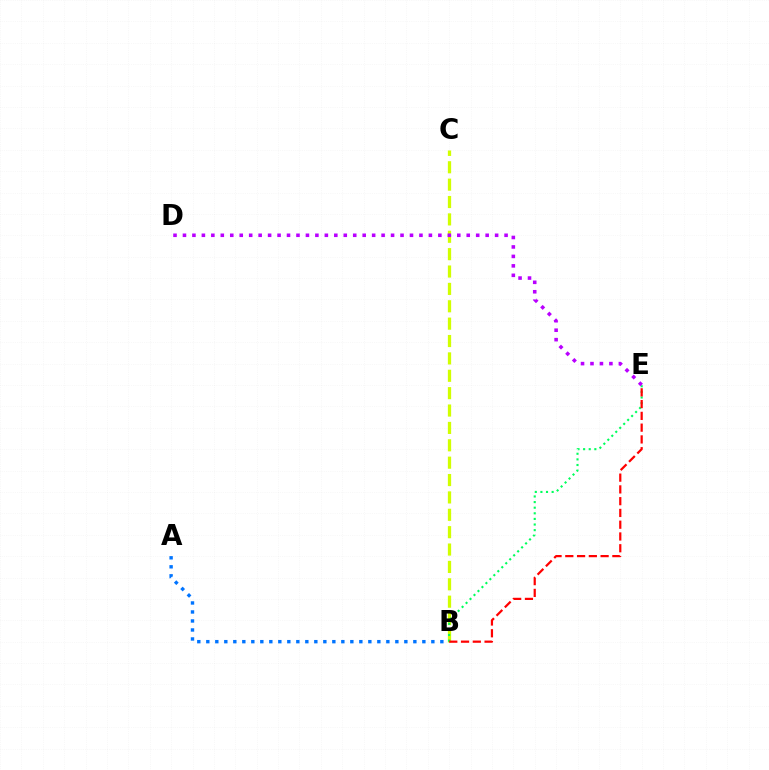{('A', 'B'): [{'color': '#0074ff', 'line_style': 'dotted', 'thickness': 2.45}], ('B', 'C'): [{'color': '#d1ff00', 'line_style': 'dashed', 'thickness': 2.36}], ('B', 'E'): [{'color': '#00ff5c', 'line_style': 'dotted', 'thickness': 1.52}, {'color': '#ff0000', 'line_style': 'dashed', 'thickness': 1.6}], ('D', 'E'): [{'color': '#b900ff', 'line_style': 'dotted', 'thickness': 2.57}]}